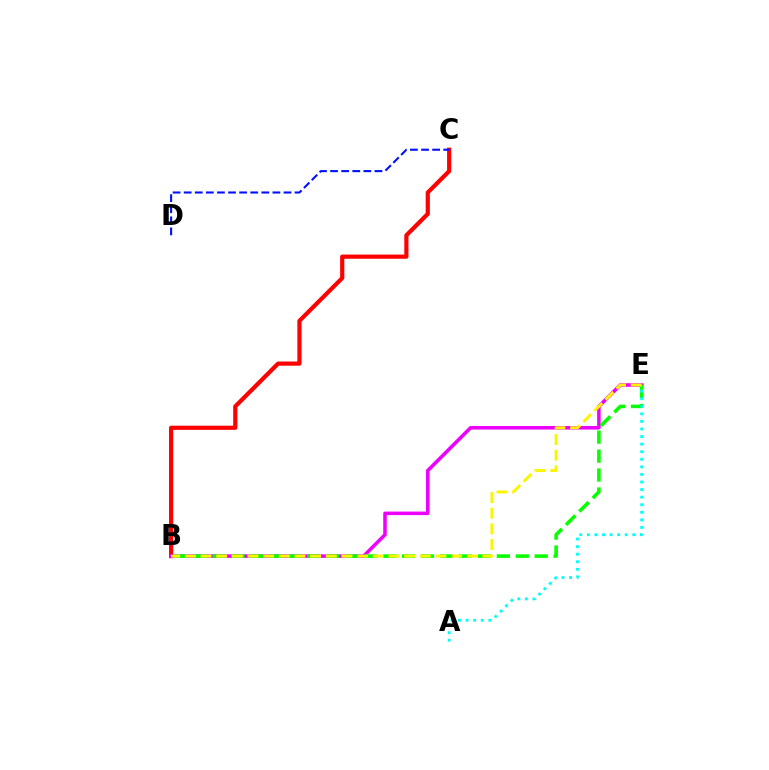{('B', 'C'): [{'color': '#ff0000', 'line_style': 'solid', 'thickness': 3.0}], ('B', 'E'): [{'color': '#ee00ff', 'line_style': 'solid', 'thickness': 2.55}, {'color': '#08ff00', 'line_style': 'dashed', 'thickness': 2.57}, {'color': '#fcf500', 'line_style': 'dashed', 'thickness': 2.13}], ('A', 'E'): [{'color': '#00fff6', 'line_style': 'dotted', 'thickness': 2.06}], ('C', 'D'): [{'color': '#0010ff', 'line_style': 'dashed', 'thickness': 1.51}]}